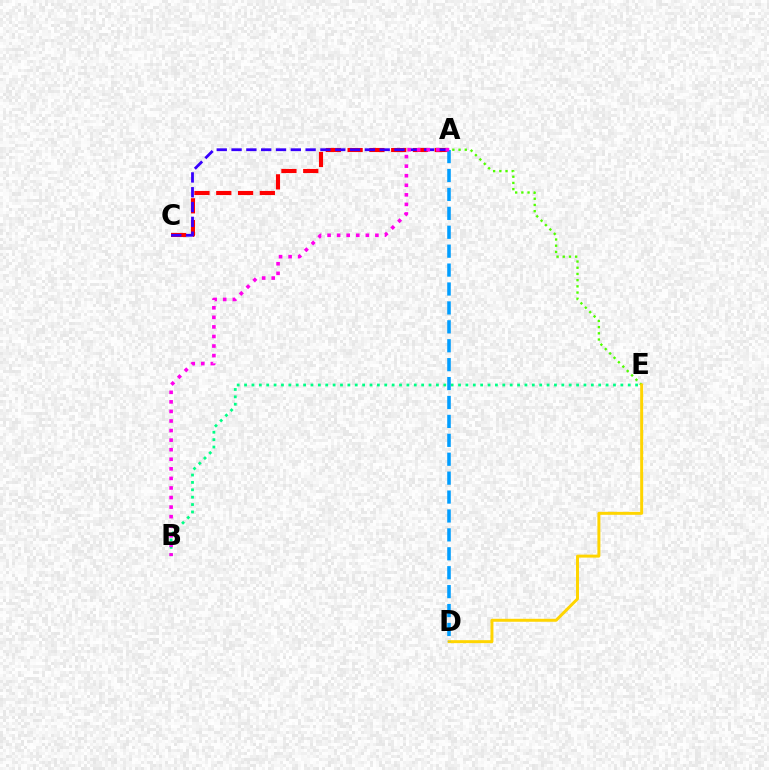{('A', 'E'): [{'color': '#4fff00', 'line_style': 'dotted', 'thickness': 1.69}], ('A', 'C'): [{'color': '#ff0000', 'line_style': 'dashed', 'thickness': 2.96}, {'color': '#3700ff', 'line_style': 'dashed', 'thickness': 2.01}], ('D', 'E'): [{'color': '#ffd500', 'line_style': 'solid', 'thickness': 2.14}], ('B', 'E'): [{'color': '#00ff86', 'line_style': 'dotted', 'thickness': 2.0}], ('A', 'D'): [{'color': '#009eff', 'line_style': 'dashed', 'thickness': 2.57}], ('A', 'B'): [{'color': '#ff00ed', 'line_style': 'dotted', 'thickness': 2.6}]}